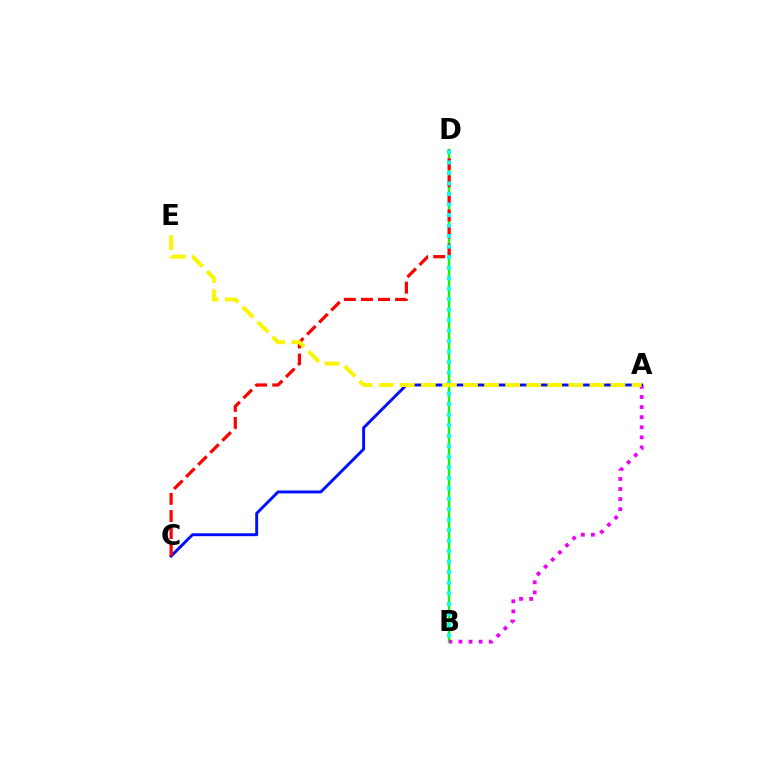{('B', 'D'): [{'color': '#08ff00', 'line_style': 'solid', 'thickness': 1.69}, {'color': '#00fff6', 'line_style': 'dotted', 'thickness': 2.85}], ('A', 'B'): [{'color': '#ee00ff', 'line_style': 'dotted', 'thickness': 2.74}], ('A', 'C'): [{'color': '#0010ff', 'line_style': 'solid', 'thickness': 2.1}], ('C', 'D'): [{'color': '#ff0000', 'line_style': 'dashed', 'thickness': 2.32}], ('A', 'E'): [{'color': '#fcf500', 'line_style': 'dashed', 'thickness': 2.86}]}